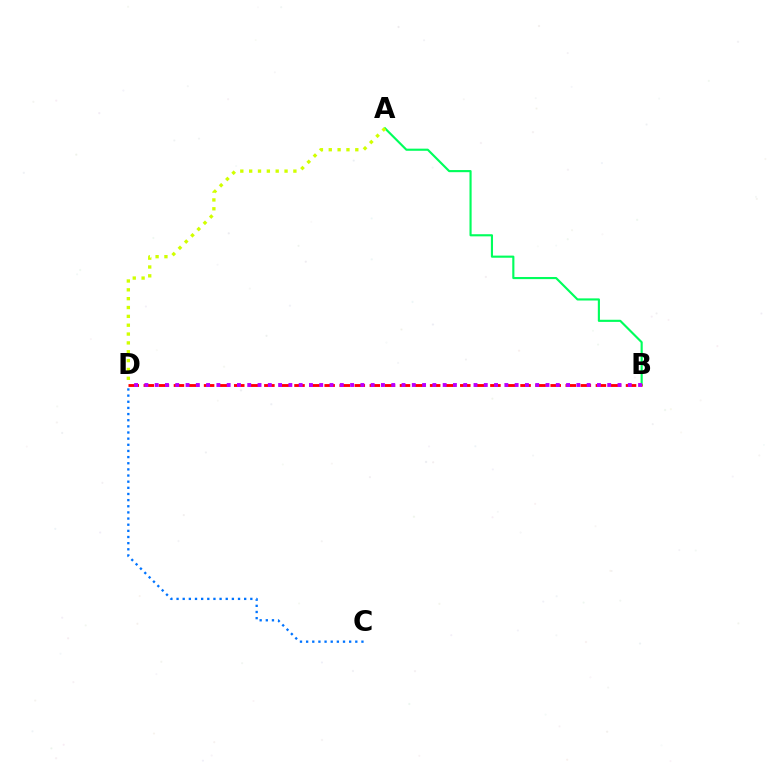{('A', 'B'): [{'color': '#00ff5c', 'line_style': 'solid', 'thickness': 1.54}], ('C', 'D'): [{'color': '#0074ff', 'line_style': 'dotted', 'thickness': 1.67}], ('A', 'D'): [{'color': '#d1ff00', 'line_style': 'dotted', 'thickness': 2.4}], ('B', 'D'): [{'color': '#ff0000', 'line_style': 'dashed', 'thickness': 2.05}, {'color': '#b900ff', 'line_style': 'dotted', 'thickness': 2.79}]}